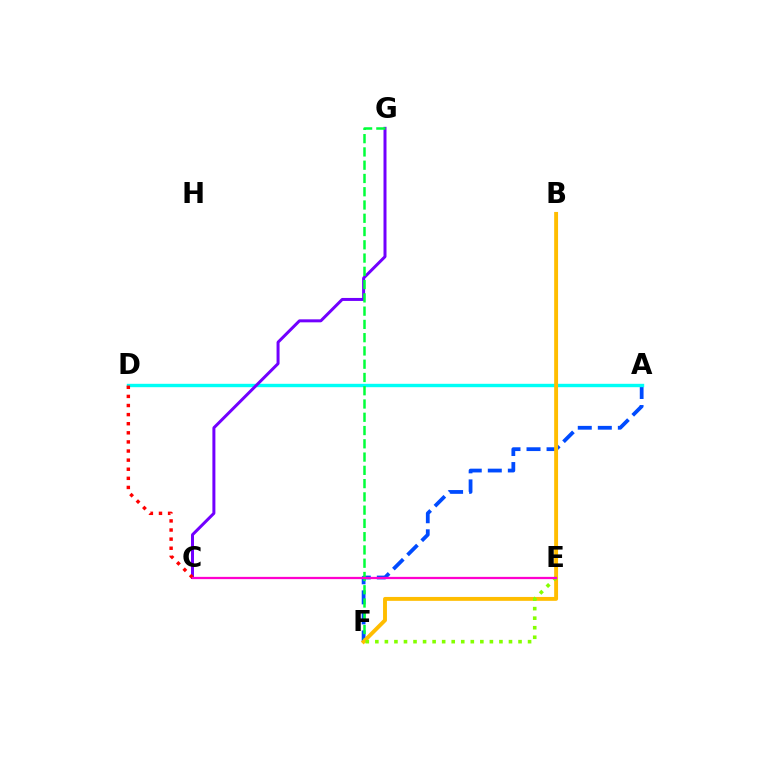{('A', 'F'): [{'color': '#004bff', 'line_style': 'dashed', 'thickness': 2.72}], ('A', 'D'): [{'color': '#00fff6', 'line_style': 'solid', 'thickness': 2.44}], ('C', 'G'): [{'color': '#7200ff', 'line_style': 'solid', 'thickness': 2.15}], ('C', 'D'): [{'color': '#ff0000', 'line_style': 'dotted', 'thickness': 2.47}], ('F', 'G'): [{'color': '#00ff39', 'line_style': 'dashed', 'thickness': 1.8}], ('B', 'F'): [{'color': '#ffbd00', 'line_style': 'solid', 'thickness': 2.8}], ('E', 'F'): [{'color': '#84ff00', 'line_style': 'dotted', 'thickness': 2.59}], ('C', 'E'): [{'color': '#ff00cf', 'line_style': 'solid', 'thickness': 1.63}]}